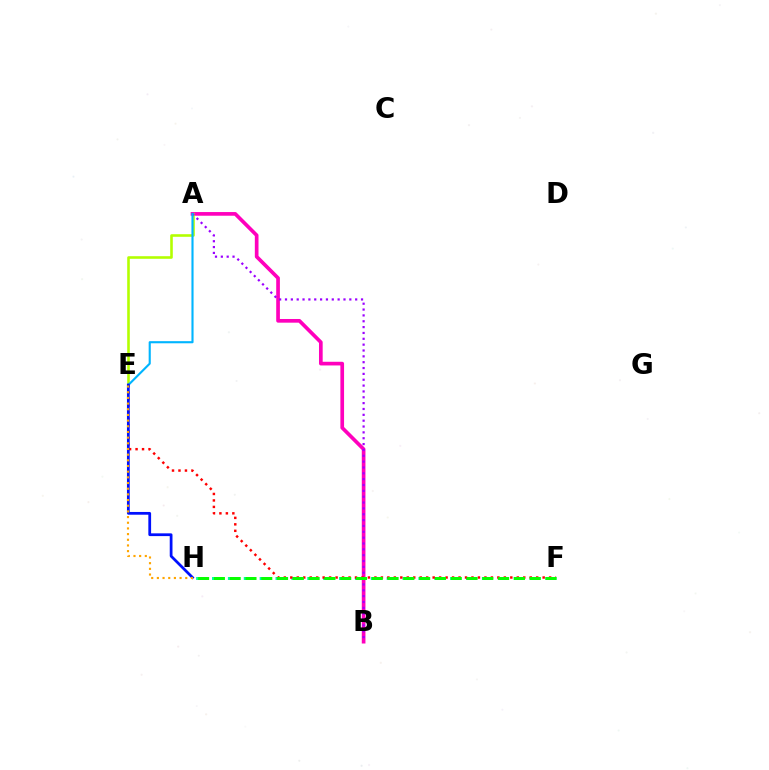{('A', 'B'): [{'color': '#ff00bd', 'line_style': 'solid', 'thickness': 2.65}, {'color': '#9b00ff', 'line_style': 'dotted', 'thickness': 1.59}], ('A', 'E'): [{'color': '#b3ff00', 'line_style': 'solid', 'thickness': 1.87}, {'color': '#00b5ff', 'line_style': 'solid', 'thickness': 1.53}], ('F', 'H'): [{'color': '#00ff9d', 'line_style': 'dashed', 'thickness': 2.16}, {'color': '#08ff00', 'line_style': 'dashed', 'thickness': 2.14}], ('E', 'F'): [{'color': '#ff0000', 'line_style': 'dotted', 'thickness': 1.76}], ('E', 'H'): [{'color': '#0010ff', 'line_style': 'solid', 'thickness': 1.98}, {'color': '#ffa500', 'line_style': 'dotted', 'thickness': 1.54}]}